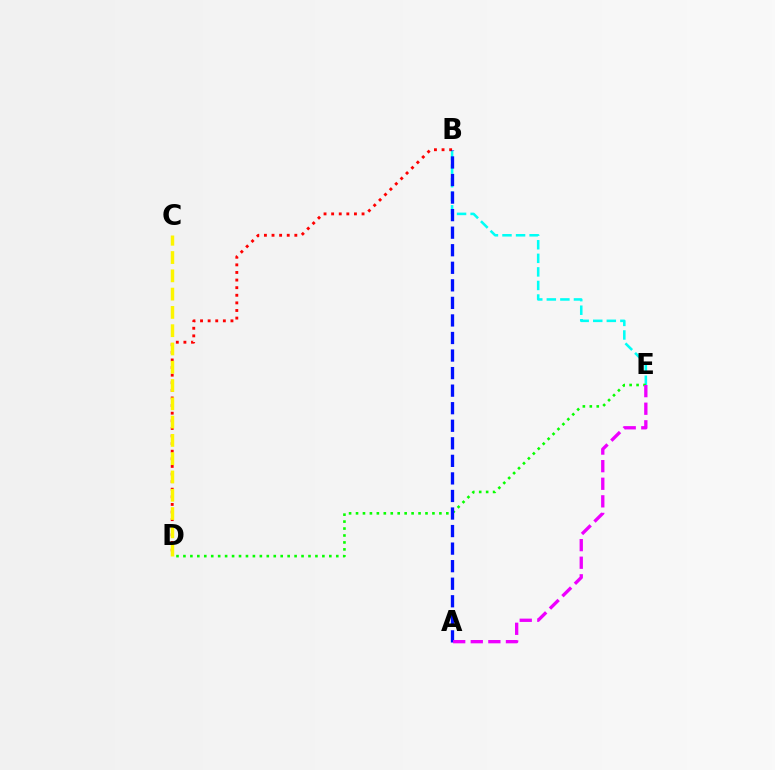{('B', 'E'): [{'color': '#00fff6', 'line_style': 'dashed', 'thickness': 1.84}], ('B', 'D'): [{'color': '#ff0000', 'line_style': 'dotted', 'thickness': 2.07}], ('D', 'E'): [{'color': '#08ff00', 'line_style': 'dotted', 'thickness': 1.89}], ('C', 'D'): [{'color': '#fcf500', 'line_style': 'dashed', 'thickness': 2.48}], ('A', 'B'): [{'color': '#0010ff', 'line_style': 'dashed', 'thickness': 2.38}], ('A', 'E'): [{'color': '#ee00ff', 'line_style': 'dashed', 'thickness': 2.39}]}